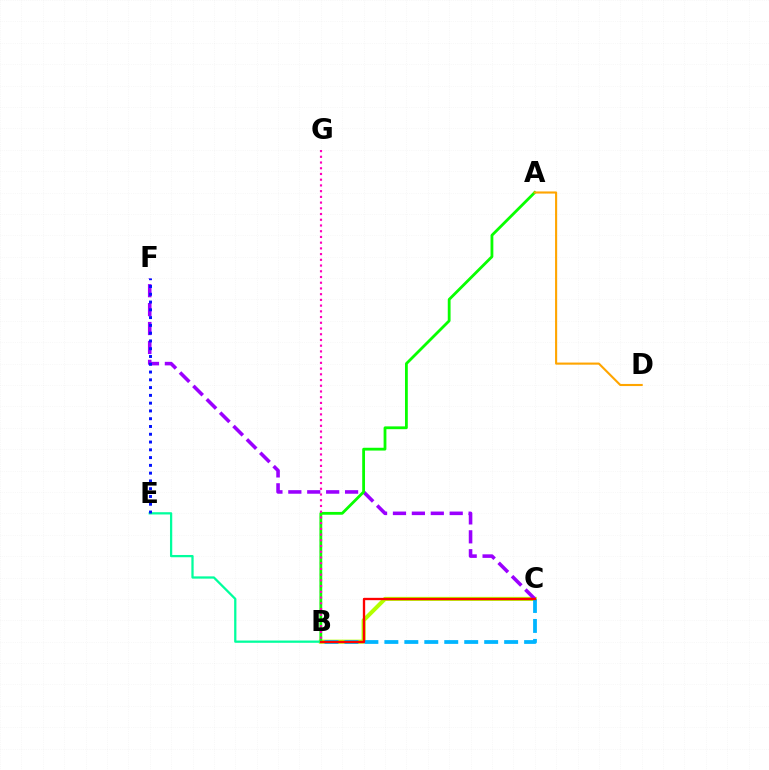{('B', 'C'): [{'color': '#b3ff00', 'line_style': 'solid', 'thickness': 2.9}, {'color': '#00b5ff', 'line_style': 'dashed', 'thickness': 2.71}, {'color': '#ff0000', 'line_style': 'solid', 'thickness': 1.68}], ('C', 'F'): [{'color': '#9b00ff', 'line_style': 'dashed', 'thickness': 2.57}], ('A', 'B'): [{'color': '#08ff00', 'line_style': 'solid', 'thickness': 2.02}], ('A', 'D'): [{'color': '#ffa500', 'line_style': 'solid', 'thickness': 1.52}], ('B', 'G'): [{'color': '#ff00bd', 'line_style': 'dotted', 'thickness': 1.56}], ('B', 'E'): [{'color': '#00ff9d', 'line_style': 'solid', 'thickness': 1.63}], ('E', 'F'): [{'color': '#0010ff', 'line_style': 'dotted', 'thickness': 2.11}]}